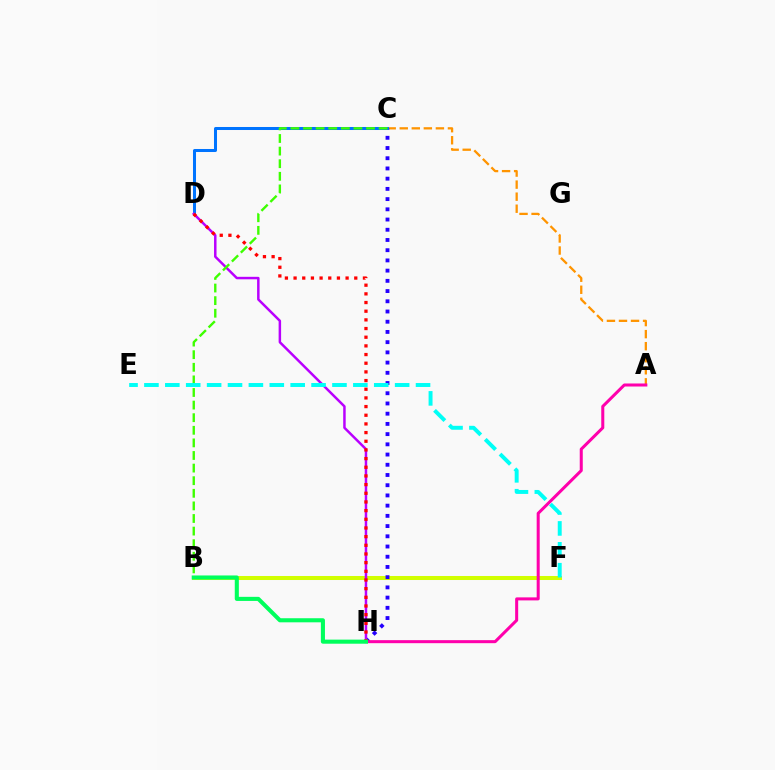{('B', 'F'): [{'color': '#d1ff00', 'line_style': 'solid', 'thickness': 2.89}], ('A', 'C'): [{'color': '#ff9400', 'line_style': 'dashed', 'thickness': 1.64}], ('C', 'H'): [{'color': '#2500ff', 'line_style': 'dotted', 'thickness': 2.78}], ('A', 'H'): [{'color': '#ff00ac', 'line_style': 'solid', 'thickness': 2.18}], ('C', 'D'): [{'color': '#0074ff', 'line_style': 'solid', 'thickness': 2.17}], ('D', 'H'): [{'color': '#b900ff', 'line_style': 'solid', 'thickness': 1.79}, {'color': '#ff0000', 'line_style': 'dotted', 'thickness': 2.36}], ('B', 'C'): [{'color': '#3dff00', 'line_style': 'dashed', 'thickness': 1.71}], ('E', 'F'): [{'color': '#00fff6', 'line_style': 'dashed', 'thickness': 2.84}], ('B', 'H'): [{'color': '#00ff5c', 'line_style': 'solid', 'thickness': 2.94}]}